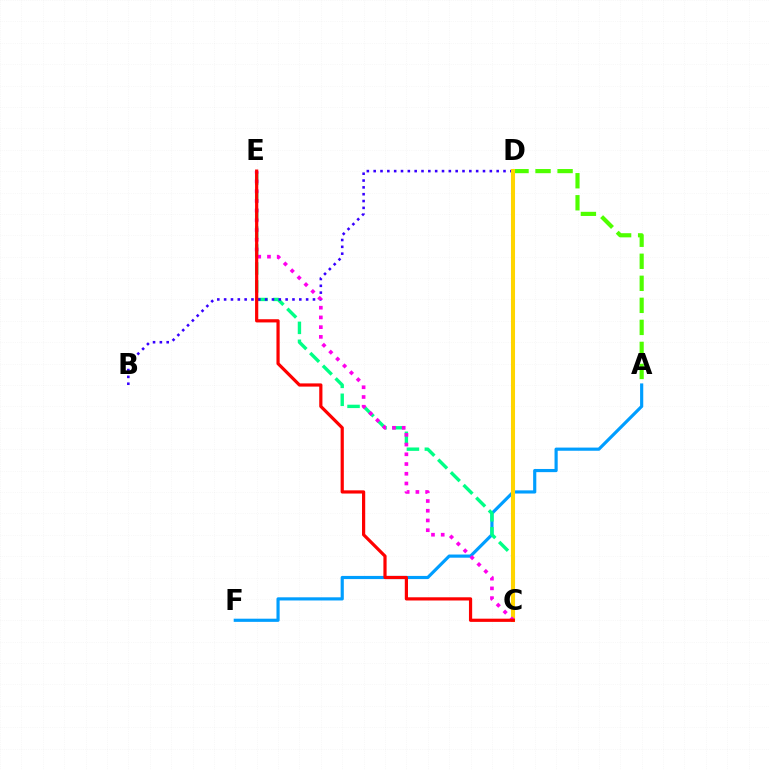{('A', 'F'): [{'color': '#009eff', 'line_style': 'solid', 'thickness': 2.28}], ('A', 'D'): [{'color': '#4fff00', 'line_style': 'dashed', 'thickness': 2.99}], ('C', 'E'): [{'color': '#00ff86', 'line_style': 'dashed', 'thickness': 2.44}, {'color': '#ff00ed', 'line_style': 'dotted', 'thickness': 2.64}, {'color': '#ff0000', 'line_style': 'solid', 'thickness': 2.31}], ('B', 'D'): [{'color': '#3700ff', 'line_style': 'dotted', 'thickness': 1.86}], ('C', 'D'): [{'color': '#ffd500', 'line_style': 'solid', 'thickness': 2.92}]}